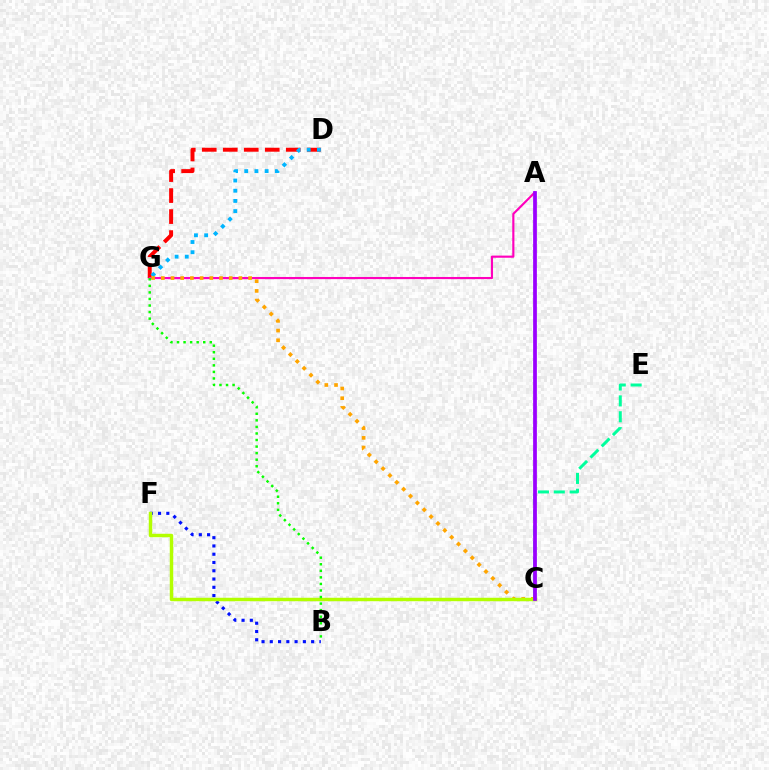{('D', 'G'): [{'color': '#ff0000', 'line_style': 'dashed', 'thickness': 2.85}, {'color': '#00b5ff', 'line_style': 'dotted', 'thickness': 2.77}], ('A', 'G'): [{'color': '#ff00bd', 'line_style': 'solid', 'thickness': 1.55}], ('C', 'G'): [{'color': '#ffa500', 'line_style': 'dotted', 'thickness': 2.64}], ('B', 'F'): [{'color': '#0010ff', 'line_style': 'dotted', 'thickness': 2.25}], ('C', 'E'): [{'color': '#00ff9d', 'line_style': 'dashed', 'thickness': 2.16}], ('C', 'F'): [{'color': '#b3ff00', 'line_style': 'solid', 'thickness': 2.49}], ('B', 'G'): [{'color': '#08ff00', 'line_style': 'dotted', 'thickness': 1.78}], ('A', 'C'): [{'color': '#9b00ff', 'line_style': 'solid', 'thickness': 2.7}]}